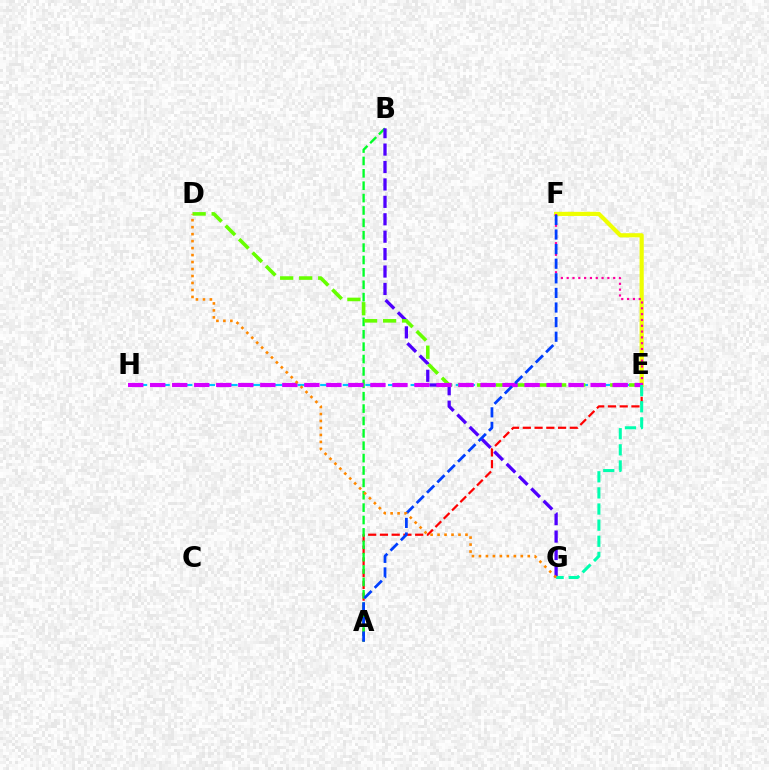{('A', 'E'): [{'color': '#ff0000', 'line_style': 'dashed', 'thickness': 1.6}], ('E', 'F'): [{'color': '#eeff00', 'line_style': 'solid', 'thickness': 2.99}, {'color': '#ff00a0', 'line_style': 'dotted', 'thickness': 1.58}], ('E', 'H'): [{'color': '#00c7ff', 'line_style': 'dashed', 'thickness': 1.54}, {'color': '#d600ff', 'line_style': 'dashed', 'thickness': 2.99}], ('A', 'B'): [{'color': '#00ff27', 'line_style': 'dashed', 'thickness': 1.68}], ('B', 'G'): [{'color': '#4f00ff', 'line_style': 'dashed', 'thickness': 2.37}], ('D', 'E'): [{'color': '#66ff00', 'line_style': 'dashed', 'thickness': 2.58}], ('E', 'G'): [{'color': '#00ffaf', 'line_style': 'dashed', 'thickness': 2.19}], ('A', 'F'): [{'color': '#003fff', 'line_style': 'dashed', 'thickness': 1.98}], ('D', 'G'): [{'color': '#ff8800', 'line_style': 'dotted', 'thickness': 1.9}]}